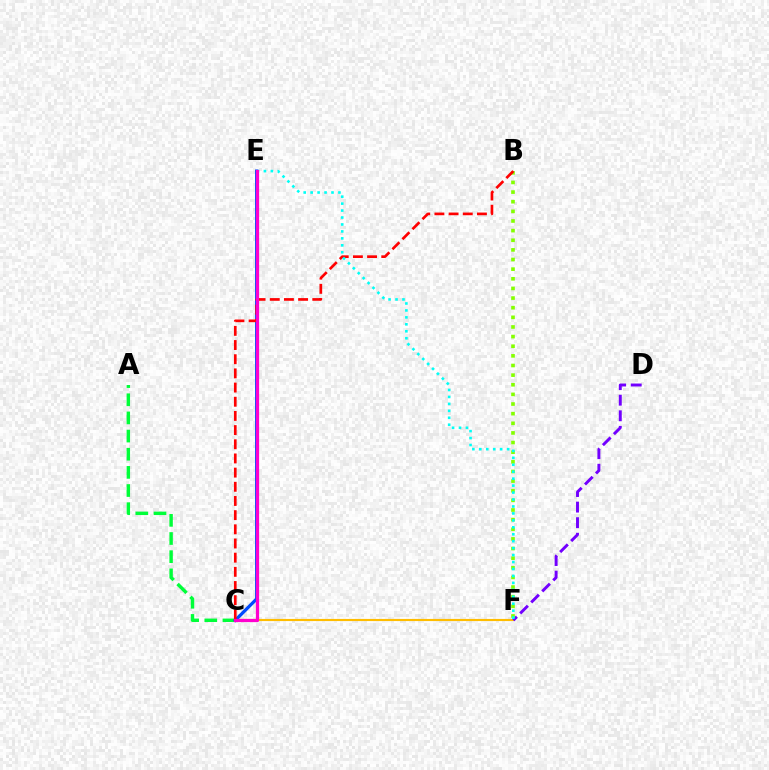{('C', 'F'): [{'color': '#ffbd00', 'line_style': 'solid', 'thickness': 1.55}], ('D', 'F'): [{'color': '#7200ff', 'line_style': 'dashed', 'thickness': 2.12}], ('B', 'F'): [{'color': '#84ff00', 'line_style': 'dotted', 'thickness': 2.62}], ('A', 'C'): [{'color': '#00ff39', 'line_style': 'dashed', 'thickness': 2.47}], ('C', 'E'): [{'color': '#004bff', 'line_style': 'solid', 'thickness': 2.33}, {'color': '#ff00cf', 'line_style': 'solid', 'thickness': 2.33}], ('B', 'C'): [{'color': '#ff0000', 'line_style': 'dashed', 'thickness': 1.93}], ('E', 'F'): [{'color': '#00fff6', 'line_style': 'dotted', 'thickness': 1.89}]}